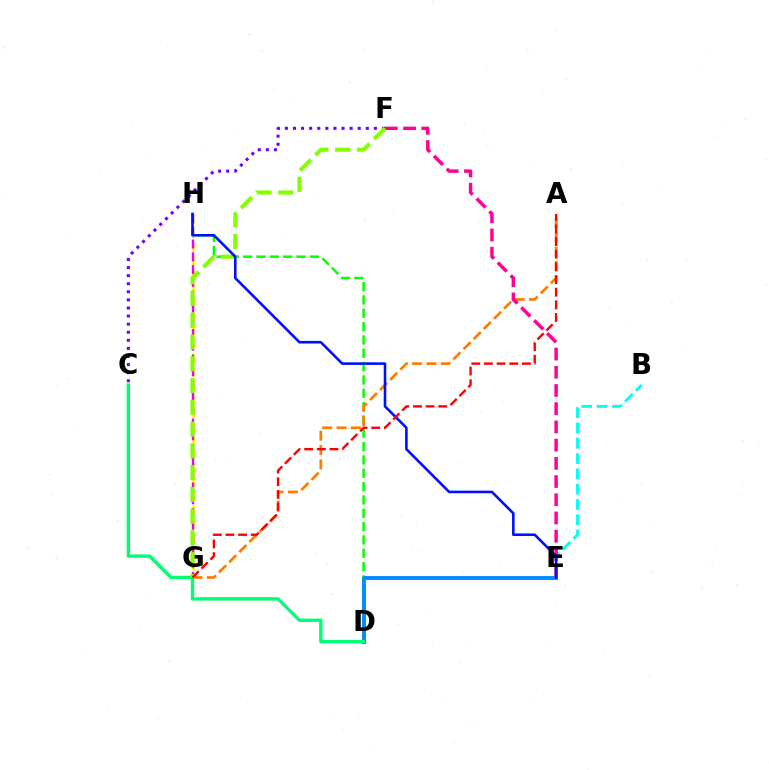{('D', 'H'): [{'color': '#08ff00', 'line_style': 'dashed', 'thickness': 1.81}], ('A', 'G'): [{'color': '#ff7c00', 'line_style': 'dashed', 'thickness': 1.95}, {'color': '#ff0000', 'line_style': 'dashed', 'thickness': 1.72}], ('G', 'H'): [{'color': '#fcf500', 'line_style': 'dashed', 'thickness': 1.88}, {'color': '#ee00ff', 'line_style': 'dashed', 'thickness': 1.74}], ('C', 'F'): [{'color': '#7200ff', 'line_style': 'dotted', 'thickness': 2.2}], ('D', 'E'): [{'color': '#008cff', 'line_style': 'solid', 'thickness': 2.81}], ('B', 'E'): [{'color': '#00fff6', 'line_style': 'dashed', 'thickness': 2.08}], ('C', 'D'): [{'color': '#00ff74', 'line_style': 'solid', 'thickness': 2.43}], ('E', 'F'): [{'color': '#ff0094', 'line_style': 'dashed', 'thickness': 2.47}], ('F', 'G'): [{'color': '#84ff00', 'line_style': 'dashed', 'thickness': 2.96}], ('E', 'H'): [{'color': '#0010ff', 'line_style': 'solid', 'thickness': 1.86}]}